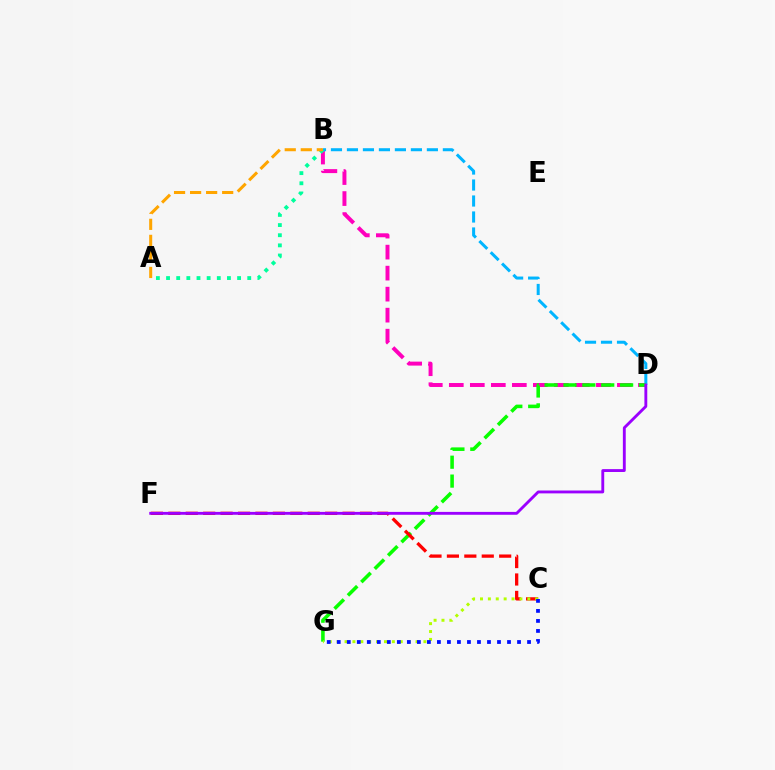{('B', 'D'): [{'color': '#ff00bd', 'line_style': 'dashed', 'thickness': 2.85}, {'color': '#00b5ff', 'line_style': 'dashed', 'thickness': 2.17}], ('D', 'G'): [{'color': '#08ff00', 'line_style': 'dashed', 'thickness': 2.57}], ('C', 'F'): [{'color': '#ff0000', 'line_style': 'dashed', 'thickness': 2.37}], ('A', 'B'): [{'color': '#00ff9d', 'line_style': 'dotted', 'thickness': 2.76}, {'color': '#ffa500', 'line_style': 'dashed', 'thickness': 2.18}], ('C', 'G'): [{'color': '#b3ff00', 'line_style': 'dotted', 'thickness': 2.14}, {'color': '#0010ff', 'line_style': 'dotted', 'thickness': 2.72}], ('D', 'F'): [{'color': '#9b00ff', 'line_style': 'solid', 'thickness': 2.06}]}